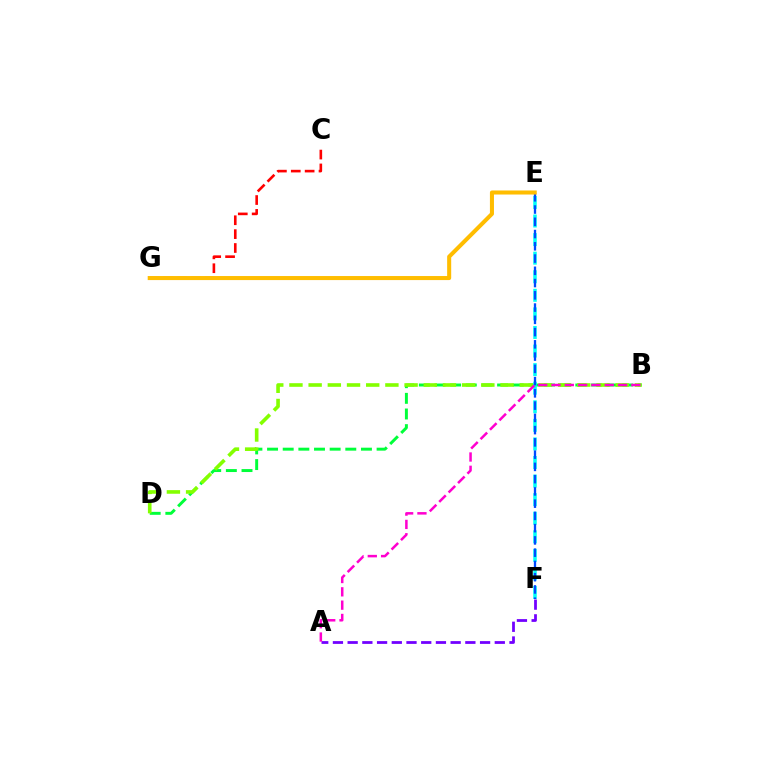{('B', 'D'): [{'color': '#00ff39', 'line_style': 'dashed', 'thickness': 2.13}, {'color': '#84ff00', 'line_style': 'dashed', 'thickness': 2.61}], ('E', 'F'): [{'color': '#00fff6', 'line_style': 'dashed', 'thickness': 2.52}, {'color': '#004bff', 'line_style': 'dashed', 'thickness': 1.66}], ('A', 'F'): [{'color': '#7200ff', 'line_style': 'dashed', 'thickness': 2.0}], ('C', 'G'): [{'color': '#ff0000', 'line_style': 'dashed', 'thickness': 1.88}], ('E', 'G'): [{'color': '#ffbd00', 'line_style': 'solid', 'thickness': 2.91}], ('A', 'B'): [{'color': '#ff00cf', 'line_style': 'dashed', 'thickness': 1.81}]}